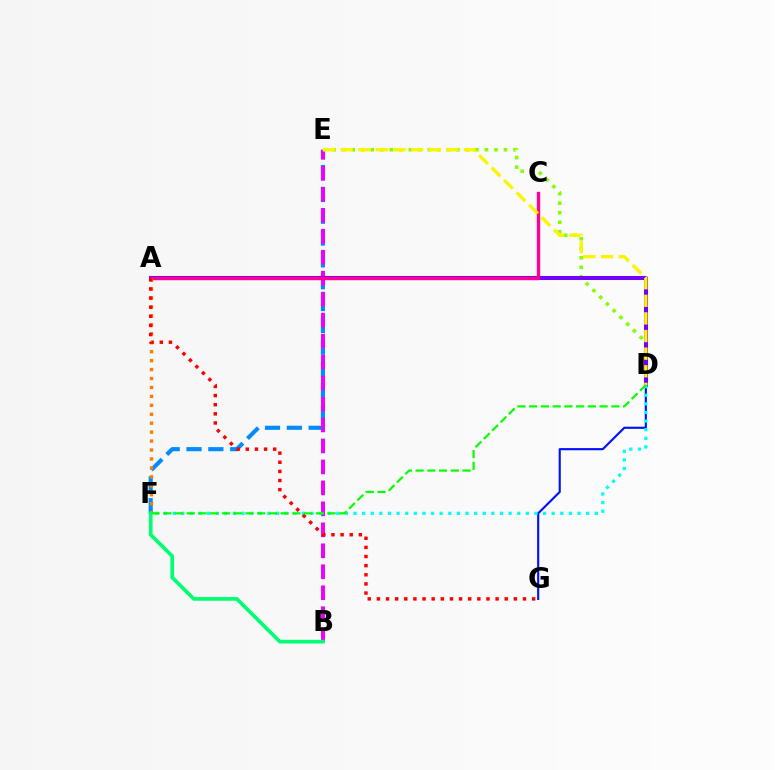{('E', 'F'): [{'color': '#008cff', 'line_style': 'dashed', 'thickness': 2.97}], ('B', 'E'): [{'color': '#ee00ff', 'line_style': 'dashed', 'thickness': 2.85}], ('D', 'G'): [{'color': '#0010ff', 'line_style': 'solid', 'thickness': 1.53}], ('D', 'E'): [{'color': '#84ff00', 'line_style': 'dotted', 'thickness': 2.59}, {'color': '#fcf500', 'line_style': 'dashed', 'thickness': 2.39}], ('A', 'D'): [{'color': '#7200ff', 'line_style': 'solid', 'thickness': 2.92}], ('A', 'C'): [{'color': '#ff0094', 'line_style': 'solid', 'thickness': 2.43}], ('A', 'F'): [{'color': '#ff7c00', 'line_style': 'dotted', 'thickness': 2.43}], ('B', 'F'): [{'color': '#00ff74', 'line_style': 'solid', 'thickness': 2.66}], ('D', 'F'): [{'color': '#00fff6', 'line_style': 'dotted', 'thickness': 2.34}, {'color': '#08ff00', 'line_style': 'dashed', 'thickness': 1.59}], ('A', 'G'): [{'color': '#ff0000', 'line_style': 'dotted', 'thickness': 2.48}]}